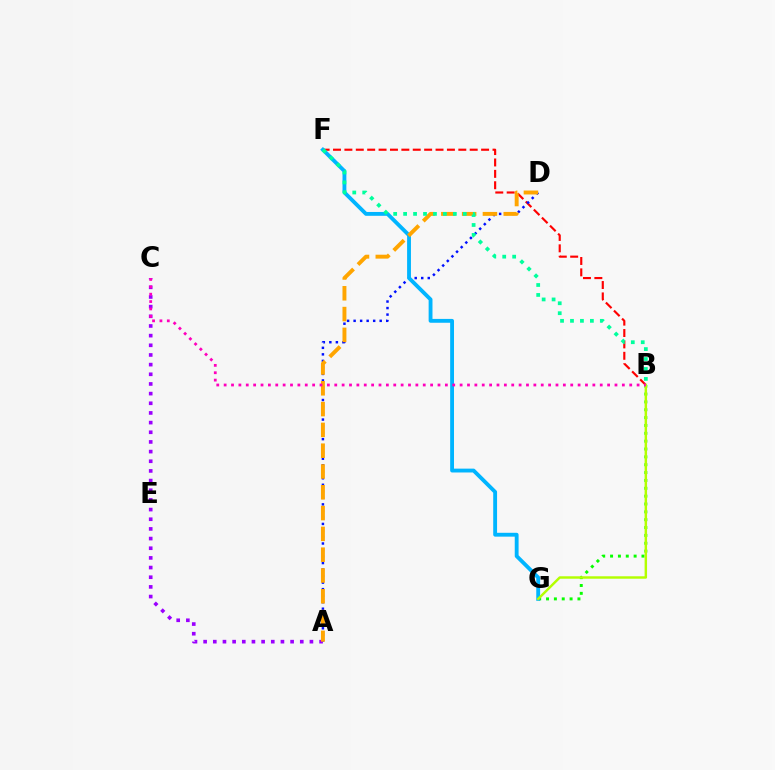{('B', 'F'): [{'color': '#ff0000', 'line_style': 'dashed', 'thickness': 1.55}, {'color': '#00ff9d', 'line_style': 'dotted', 'thickness': 2.7}], ('A', 'D'): [{'color': '#0010ff', 'line_style': 'dotted', 'thickness': 1.77}, {'color': '#ffa500', 'line_style': 'dashed', 'thickness': 2.83}], ('A', 'C'): [{'color': '#9b00ff', 'line_style': 'dotted', 'thickness': 2.63}], ('B', 'G'): [{'color': '#08ff00', 'line_style': 'dotted', 'thickness': 2.13}, {'color': '#b3ff00', 'line_style': 'solid', 'thickness': 1.76}], ('F', 'G'): [{'color': '#00b5ff', 'line_style': 'solid', 'thickness': 2.77}], ('B', 'C'): [{'color': '#ff00bd', 'line_style': 'dotted', 'thickness': 2.0}]}